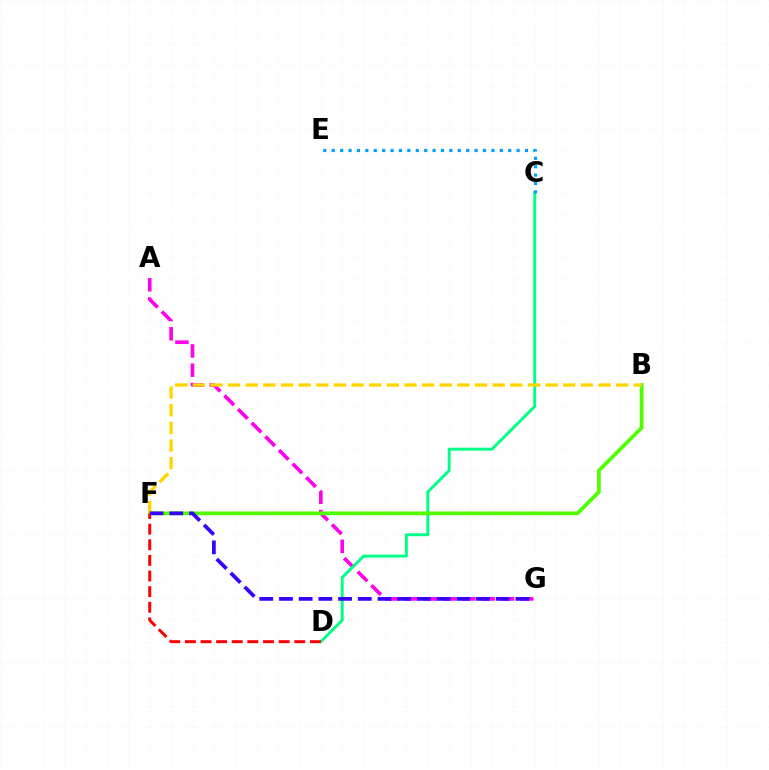{('A', 'G'): [{'color': '#ff00ed', 'line_style': 'dashed', 'thickness': 2.62}], ('C', 'D'): [{'color': '#00ff86', 'line_style': 'solid', 'thickness': 2.11}], ('B', 'F'): [{'color': '#4fff00', 'line_style': 'solid', 'thickness': 2.69}, {'color': '#ffd500', 'line_style': 'dashed', 'thickness': 2.4}], ('D', 'F'): [{'color': '#ff0000', 'line_style': 'dashed', 'thickness': 2.12}], ('F', 'G'): [{'color': '#3700ff', 'line_style': 'dashed', 'thickness': 2.68}], ('C', 'E'): [{'color': '#009eff', 'line_style': 'dotted', 'thickness': 2.28}]}